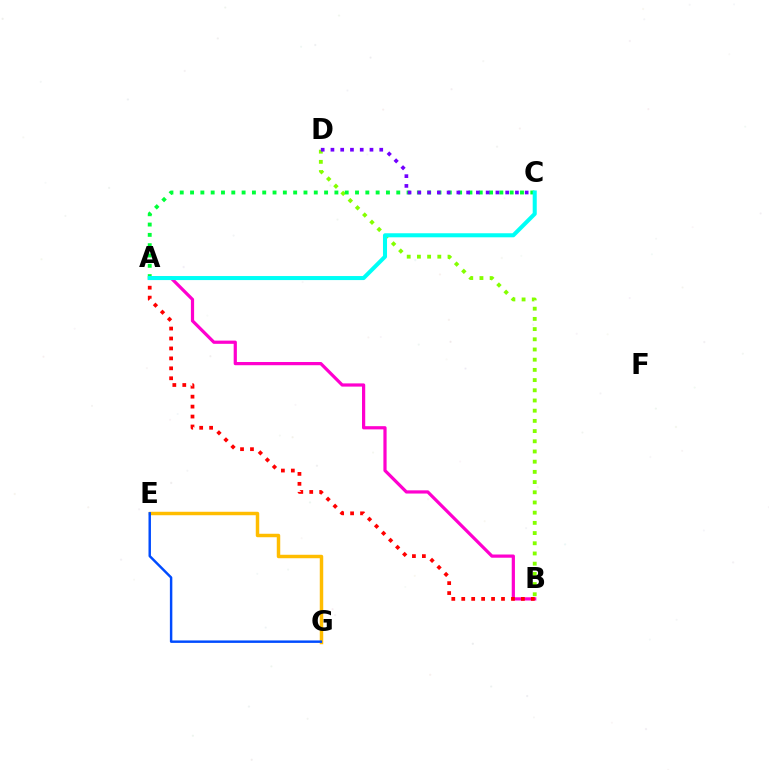{('E', 'G'): [{'color': '#ffbd00', 'line_style': 'solid', 'thickness': 2.49}, {'color': '#004bff', 'line_style': 'solid', 'thickness': 1.76}], ('A', 'B'): [{'color': '#ff00cf', 'line_style': 'solid', 'thickness': 2.31}, {'color': '#ff0000', 'line_style': 'dotted', 'thickness': 2.7}], ('B', 'D'): [{'color': '#84ff00', 'line_style': 'dotted', 'thickness': 2.77}], ('A', 'C'): [{'color': '#00ff39', 'line_style': 'dotted', 'thickness': 2.8}, {'color': '#00fff6', 'line_style': 'solid', 'thickness': 2.91}], ('C', 'D'): [{'color': '#7200ff', 'line_style': 'dotted', 'thickness': 2.65}]}